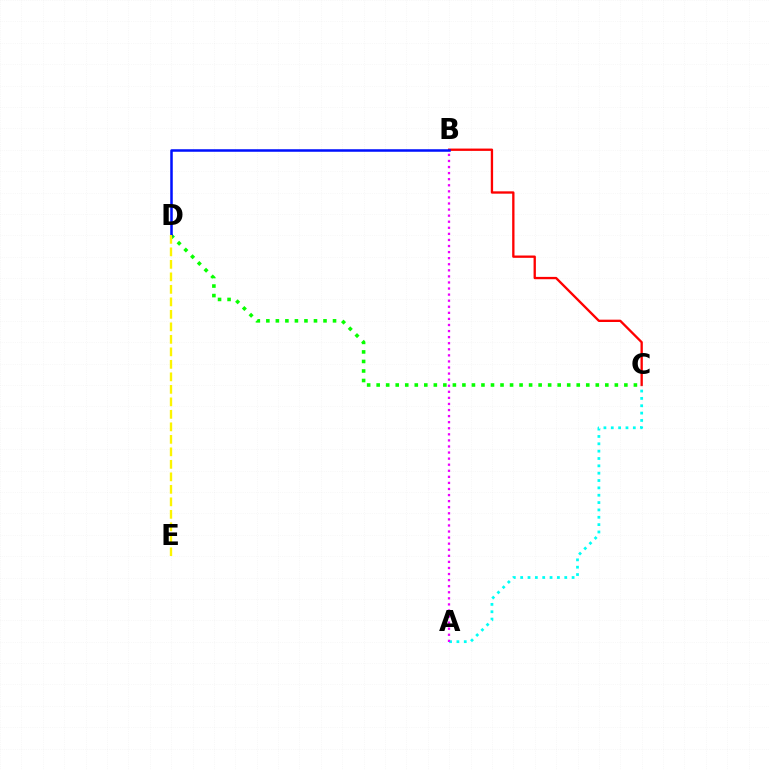{('C', 'D'): [{'color': '#08ff00', 'line_style': 'dotted', 'thickness': 2.59}], ('B', 'C'): [{'color': '#ff0000', 'line_style': 'solid', 'thickness': 1.68}], ('A', 'C'): [{'color': '#00fff6', 'line_style': 'dotted', 'thickness': 2.0}], ('B', 'D'): [{'color': '#0010ff', 'line_style': 'solid', 'thickness': 1.82}], ('A', 'B'): [{'color': '#ee00ff', 'line_style': 'dotted', 'thickness': 1.65}], ('D', 'E'): [{'color': '#fcf500', 'line_style': 'dashed', 'thickness': 1.7}]}